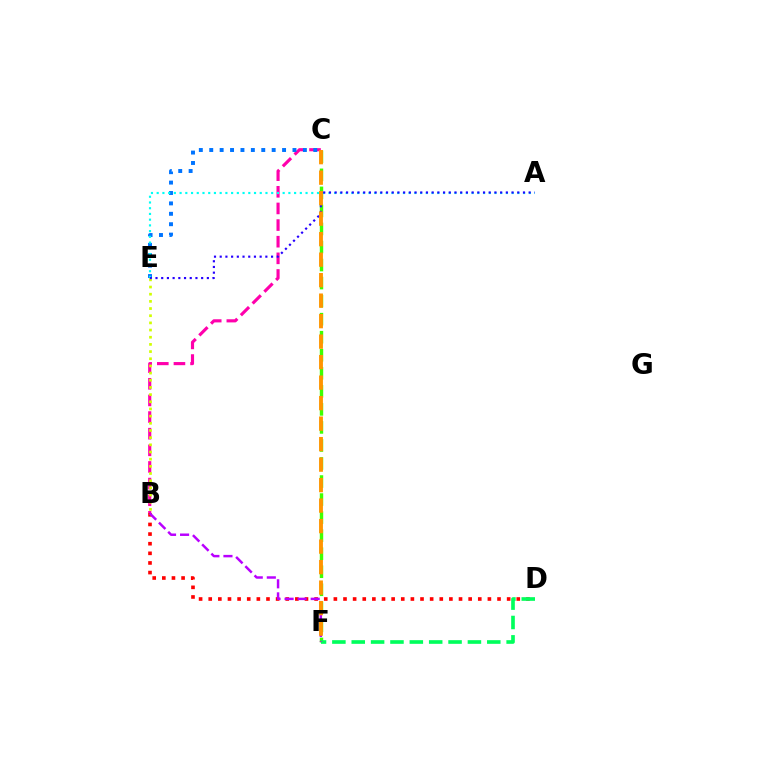{('B', 'C'): [{'color': '#ff00ac', 'line_style': 'dashed', 'thickness': 2.26}], ('C', 'E'): [{'color': '#0074ff', 'line_style': 'dotted', 'thickness': 2.83}], ('C', 'F'): [{'color': '#3dff00', 'line_style': 'dashed', 'thickness': 2.45}, {'color': '#ff9400', 'line_style': 'dashed', 'thickness': 2.78}], ('B', 'D'): [{'color': '#ff0000', 'line_style': 'dotted', 'thickness': 2.62}], ('A', 'E'): [{'color': '#00fff6', 'line_style': 'dotted', 'thickness': 1.56}, {'color': '#2500ff', 'line_style': 'dotted', 'thickness': 1.55}], ('D', 'F'): [{'color': '#00ff5c', 'line_style': 'dashed', 'thickness': 2.63}], ('B', 'E'): [{'color': '#d1ff00', 'line_style': 'dotted', 'thickness': 1.95}], ('B', 'F'): [{'color': '#b900ff', 'line_style': 'dashed', 'thickness': 1.77}]}